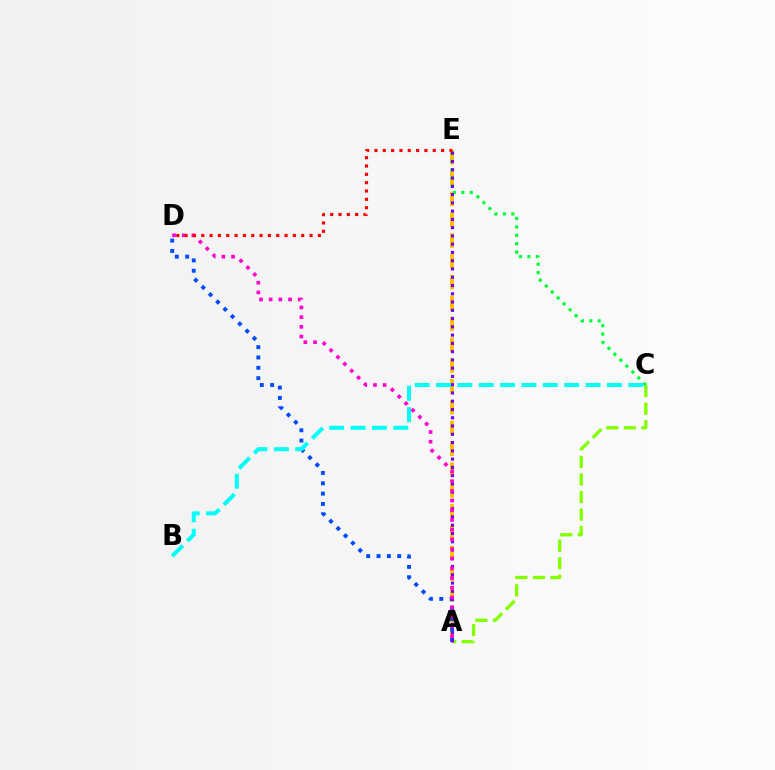{('A', 'C'): [{'color': '#84ff00', 'line_style': 'dashed', 'thickness': 2.38}], ('A', 'E'): [{'color': '#ffbd00', 'line_style': 'dashed', 'thickness': 2.83}, {'color': '#7200ff', 'line_style': 'dotted', 'thickness': 2.25}], ('C', 'E'): [{'color': '#00ff39', 'line_style': 'dotted', 'thickness': 2.28}], ('A', 'D'): [{'color': '#004bff', 'line_style': 'dotted', 'thickness': 2.81}, {'color': '#ff00cf', 'line_style': 'dotted', 'thickness': 2.63}], ('B', 'C'): [{'color': '#00fff6', 'line_style': 'dashed', 'thickness': 2.9}], ('D', 'E'): [{'color': '#ff0000', 'line_style': 'dotted', 'thickness': 2.26}]}